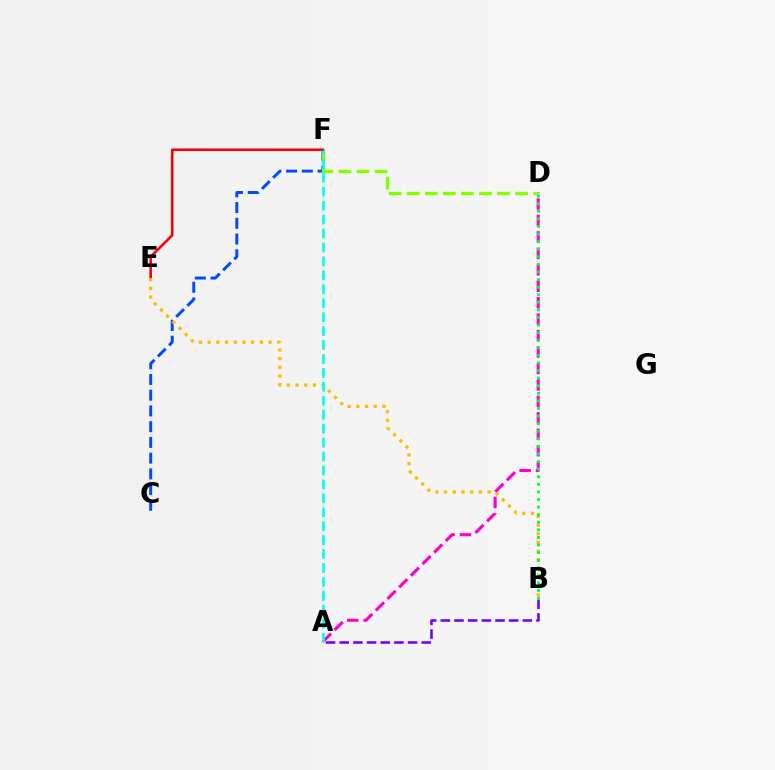{('A', 'B'): [{'color': '#7200ff', 'line_style': 'dashed', 'thickness': 1.86}], ('C', 'F'): [{'color': '#004bff', 'line_style': 'dashed', 'thickness': 2.14}], ('A', 'D'): [{'color': '#ff00cf', 'line_style': 'dashed', 'thickness': 2.23}], ('D', 'F'): [{'color': '#84ff00', 'line_style': 'dashed', 'thickness': 2.45}], ('E', 'F'): [{'color': '#ff0000', 'line_style': 'solid', 'thickness': 1.86}], ('B', 'E'): [{'color': '#ffbd00', 'line_style': 'dotted', 'thickness': 2.37}], ('A', 'F'): [{'color': '#00fff6', 'line_style': 'dashed', 'thickness': 1.89}], ('B', 'D'): [{'color': '#00ff39', 'line_style': 'dotted', 'thickness': 2.06}]}